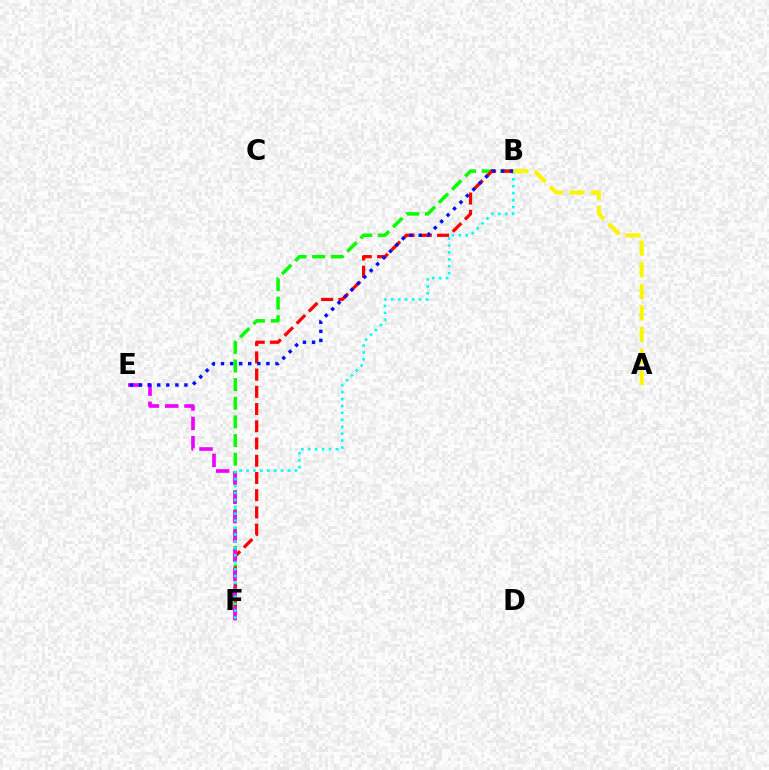{('B', 'F'): [{'color': '#08ff00', 'line_style': 'dashed', 'thickness': 2.53}, {'color': '#ff0000', 'line_style': 'dashed', 'thickness': 2.34}, {'color': '#00fff6', 'line_style': 'dotted', 'thickness': 1.88}], ('E', 'F'): [{'color': '#ee00ff', 'line_style': 'dashed', 'thickness': 2.63}], ('B', 'E'): [{'color': '#0010ff', 'line_style': 'dotted', 'thickness': 2.47}], ('A', 'B'): [{'color': '#fcf500', 'line_style': 'dashed', 'thickness': 2.93}]}